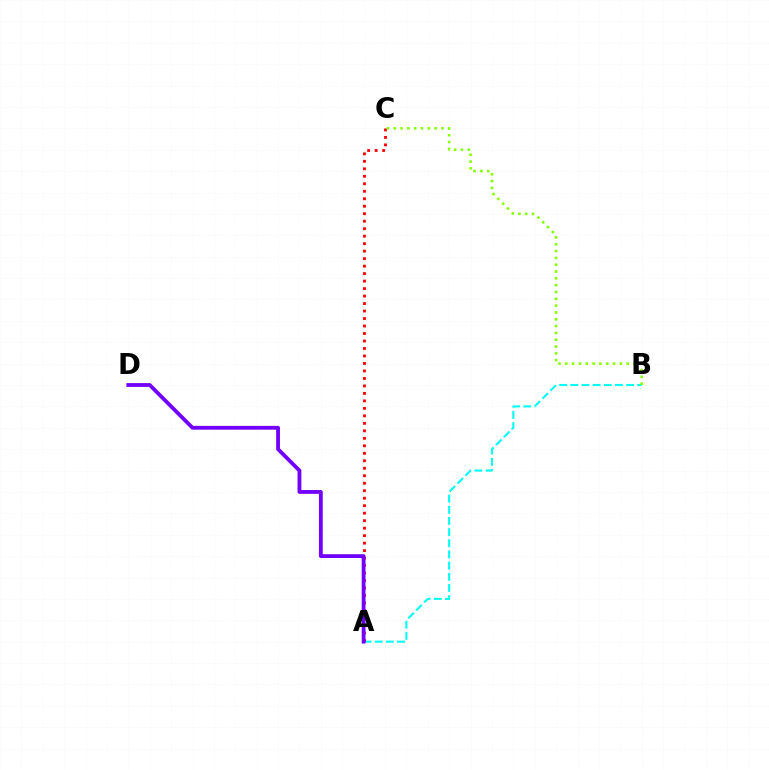{('A', 'B'): [{'color': '#00fff6', 'line_style': 'dashed', 'thickness': 1.52}], ('A', 'C'): [{'color': '#ff0000', 'line_style': 'dotted', 'thickness': 2.03}], ('B', 'C'): [{'color': '#84ff00', 'line_style': 'dotted', 'thickness': 1.85}], ('A', 'D'): [{'color': '#7200ff', 'line_style': 'solid', 'thickness': 2.74}]}